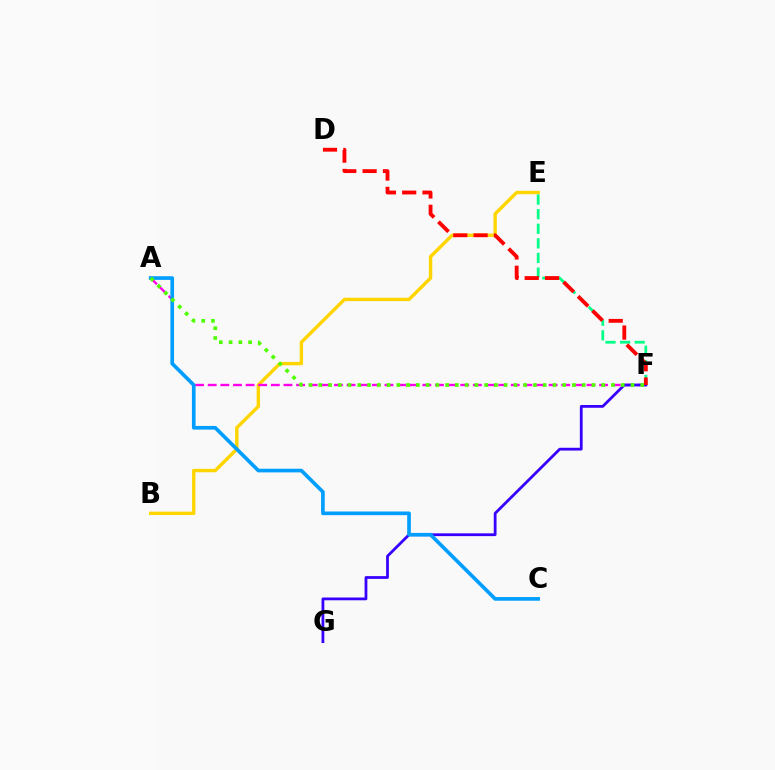{('B', 'E'): [{'color': '#ffd500', 'line_style': 'solid', 'thickness': 2.44}], ('E', 'F'): [{'color': '#00ff86', 'line_style': 'dashed', 'thickness': 1.98}], ('A', 'F'): [{'color': '#ff00ed', 'line_style': 'dashed', 'thickness': 1.72}, {'color': '#4fff00', 'line_style': 'dotted', 'thickness': 2.65}], ('F', 'G'): [{'color': '#3700ff', 'line_style': 'solid', 'thickness': 2.0}], ('D', 'F'): [{'color': '#ff0000', 'line_style': 'dashed', 'thickness': 2.76}], ('A', 'C'): [{'color': '#009eff', 'line_style': 'solid', 'thickness': 2.64}]}